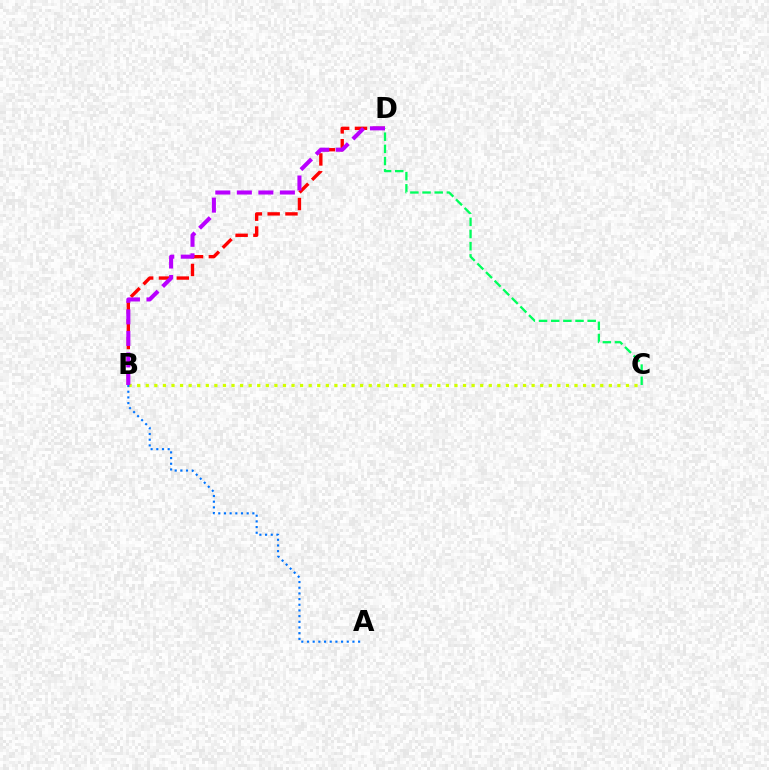{('B', 'D'): [{'color': '#ff0000', 'line_style': 'dashed', 'thickness': 2.42}, {'color': '#b900ff', 'line_style': 'dashed', 'thickness': 2.93}], ('B', 'C'): [{'color': '#d1ff00', 'line_style': 'dotted', 'thickness': 2.33}], ('C', 'D'): [{'color': '#00ff5c', 'line_style': 'dashed', 'thickness': 1.65}], ('A', 'B'): [{'color': '#0074ff', 'line_style': 'dotted', 'thickness': 1.54}]}